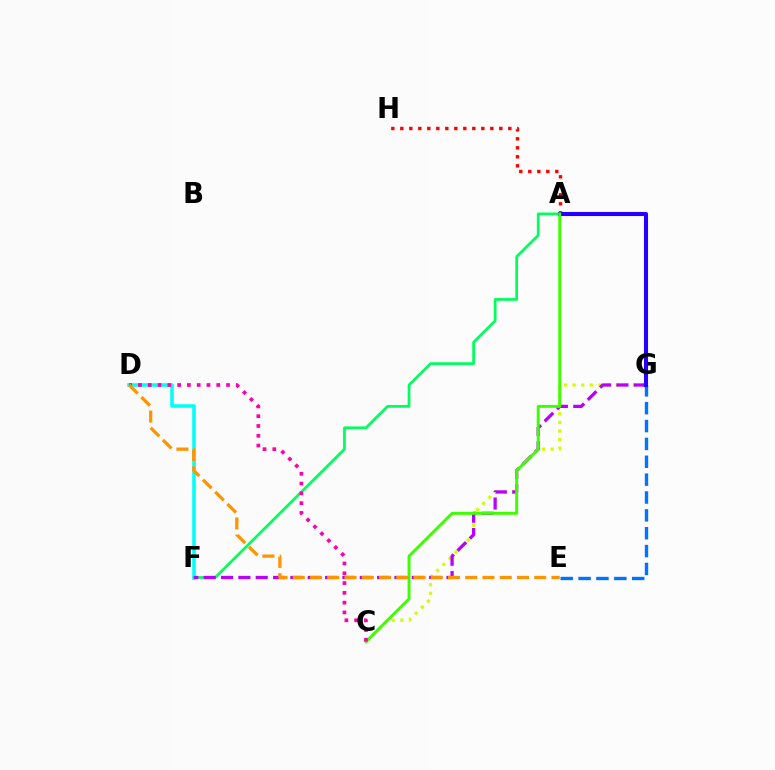{('A', 'F'): [{'color': '#00ff5c', 'line_style': 'solid', 'thickness': 1.96}], ('C', 'G'): [{'color': '#d1ff00', 'line_style': 'dotted', 'thickness': 2.34}], ('E', 'G'): [{'color': '#0074ff', 'line_style': 'dashed', 'thickness': 2.43}], ('D', 'F'): [{'color': '#00fff6', 'line_style': 'solid', 'thickness': 2.56}], ('A', 'H'): [{'color': '#ff0000', 'line_style': 'dotted', 'thickness': 2.45}], ('F', 'G'): [{'color': '#b900ff', 'line_style': 'dashed', 'thickness': 2.36}], ('A', 'G'): [{'color': '#2500ff', 'line_style': 'solid', 'thickness': 2.94}], ('A', 'C'): [{'color': '#3dff00', 'line_style': 'solid', 'thickness': 2.1}], ('C', 'D'): [{'color': '#ff00ac', 'line_style': 'dotted', 'thickness': 2.66}], ('D', 'E'): [{'color': '#ff9400', 'line_style': 'dashed', 'thickness': 2.34}]}